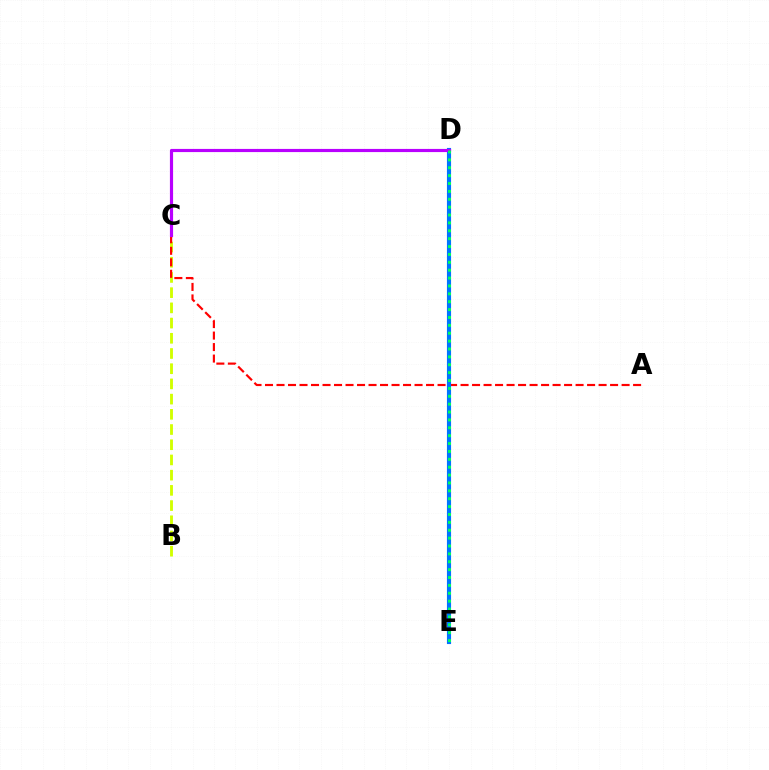{('B', 'C'): [{'color': '#d1ff00', 'line_style': 'dashed', 'thickness': 2.07}], ('A', 'C'): [{'color': '#ff0000', 'line_style': 'dashed', 'thickness': 1.56}], ('D', 'E'): [{'color': '#0074ff', 'line_style': 'solid', 'thickness': 2.97}, {'color': '#00ff5c', 'line_style': 'dotted', 'thickness': 2.14}], ('C', 'D'): [{'color': '#b900ff', 'line_style': 'solid', 'thickness': 2.28}]}